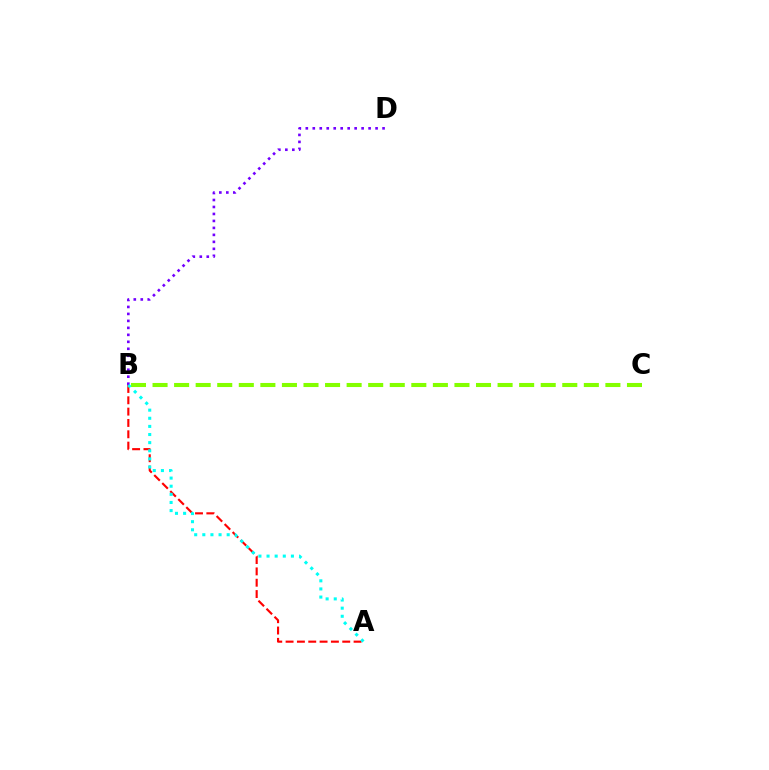{('B', 'D'): [{'color': '#7200ff', 'line_style': 'dotted', 'thickness': 1.9}], ('A', 'B'): [{'color': '#ff0000', 'line_style': 'dashed', 'thickness': 1.54}, {'color': '#00fff6', 'line_style': 'dotted', 'thickness': 2.21}], ('B', 'C'): [{'color': '#84ff00', 'line_style': 'dashed', 'thickness': 2.93}]}